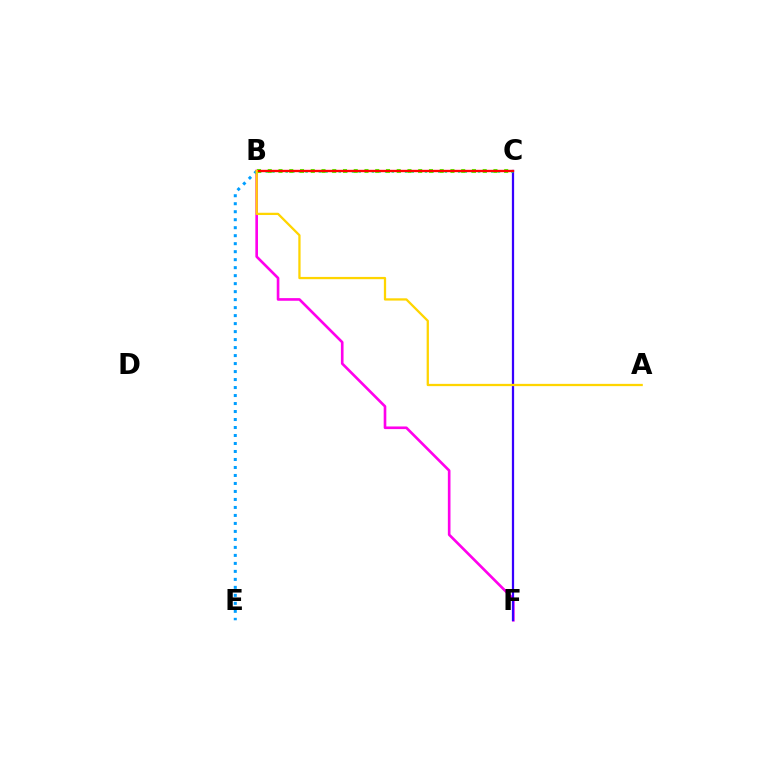{('B', 'F'): [{'color': '#ff00ed', 'line_style': 'solid', 'thickness': 1.9}], ('C', 'F'): [{'color': '#3700ff', 'line_style': 'solid', 'thickness': 1.61}], ('B', 'C'): [{'color': '#00ff86', 'line_style': 'dotted', 'thickness': 1.8}, {'color': '#4fff00', 'line_style': 'dotted', 'thickness': 2.92}, {'color': '#ff0000', 'line_style': 'solid', 'thickness': 1.69}], ('B', 'E'): [{'color': '#009eff', 'line_style': 'dotted', 'thickness': 2.17}], ('A', 'B'): [{'color': '#ffd500', 'line_style': 'solid', 'thickness': 1.64}]}